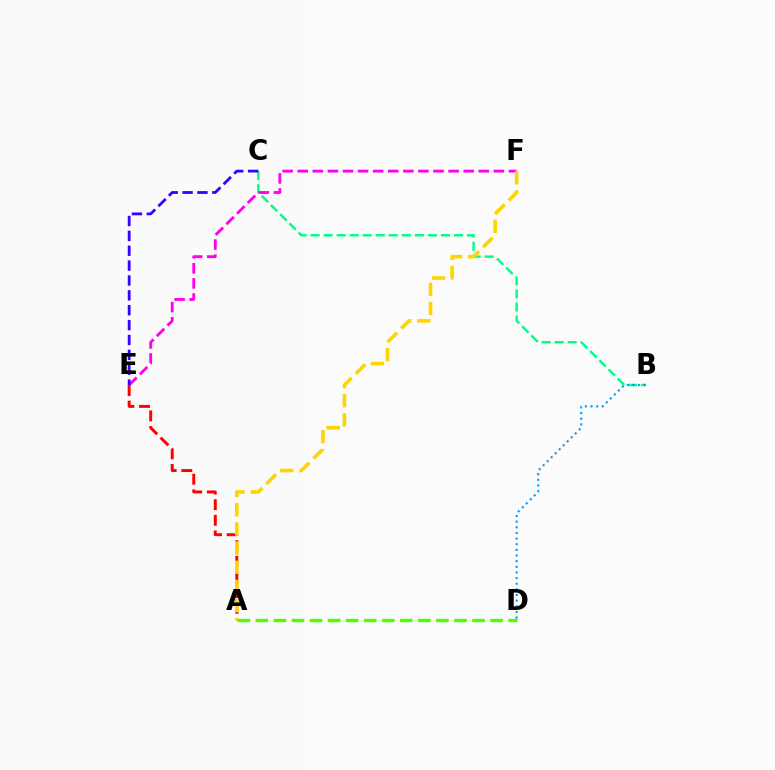{('A', 'D'): [{'color': '#4fff00', 'line_style': 'dashed', 'thickness': 2.45}], ('A', 'E'): [{'color': '#ff0000', 'line_style': 'dashed', 'thickness': 2.13}], ('B', 'C'): [{'color': '#00ff86', 'line_style': 'dashed', 'thickness': 1.77}], ('E', 'F'): [{'color': '#ff00ed', 'line_style': 'dashed', 'thickness': 2.05}], ('C', 'E'): [{'color': '#3700ff', 'line_style': 'dashed', 'thickness': 2.02}], ('A', 'F'): [{'color': '#ffd500', 'line_style': 'dashed', 'thickness': 2.6}], ('B', 'D'): [{'color': '#009eff', 'line_style': 'dotted', 'thickness': 1.53}]}